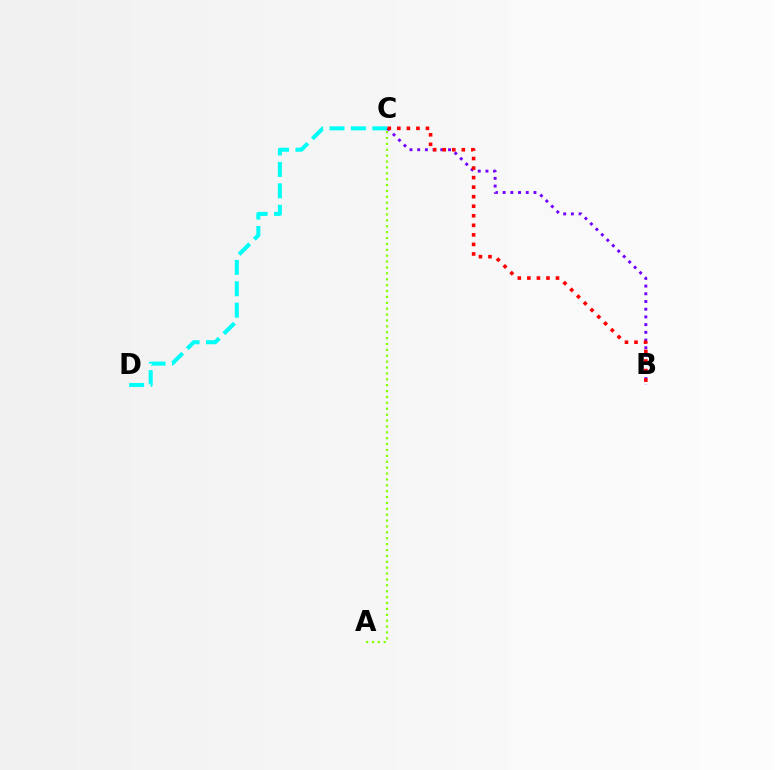{('C', 'D'): [{'color': '#00fff6', 'line_style': 'dashed', 'thickness': 2.91}], ('B', 'C'): [{'color': '#7200ff', 'line_style': 'dotted', 'thickness': 2.09}, {'color': '#ff0000', 'line_style': 'dotted', 'thickness': 2.59}], ('A', 'C'): [{'color': '#84ff00', 'line_style': 'dotted', 'thickness': 1.6}]}